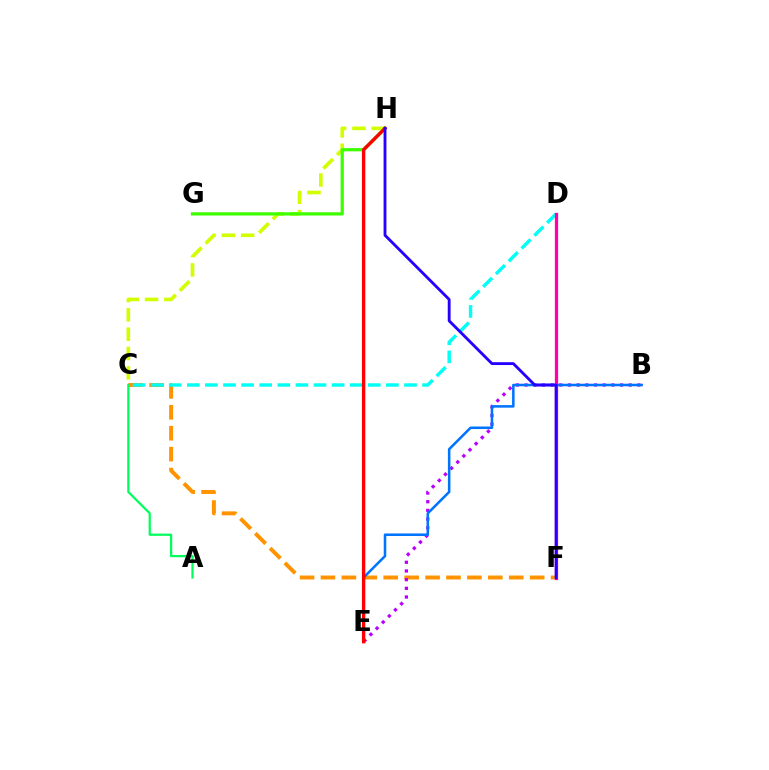{('C', 'H'): [{'color': '#d1ff00', 'line_style': 'dashed', 'thickness': 2.62}], ('C', 'F'): [{'color': '#ff9400', 'line_style': 'dashed', 'thickness': 2.84}], ('B', 'E'): [{'color': '#b900ff', 'line_style': 'dotted', 'thickness': 2.36}, {'color': '#0074ff', 'line_style': 'solid', 'thickness': 1.83}], ('G', 'H'): [{'color': '#3dff00', 'line_style': 'solid', 'thickness': 2.33}], ('C', 'D'): [{'color': '#00fff6', 'line_style': 'dashed', 'thickness': 2.46}], ('D', 'F'): [{'color': '#ff00ac', 'line_style': 'solid', 'thickness': 2.35}], ('E', 'H'): [{'color': '#ff0000', 'line_style': 'solid', 'thickness': 2.42}], ('A', 'C'): [{'color': '#00ff5c', 'line_style': 'solid', 'thickness': 1.61}], ('F', 'H'): [{'color': '#2500ff', 'line_style': 'solid', 'thickness': 2.05}]}